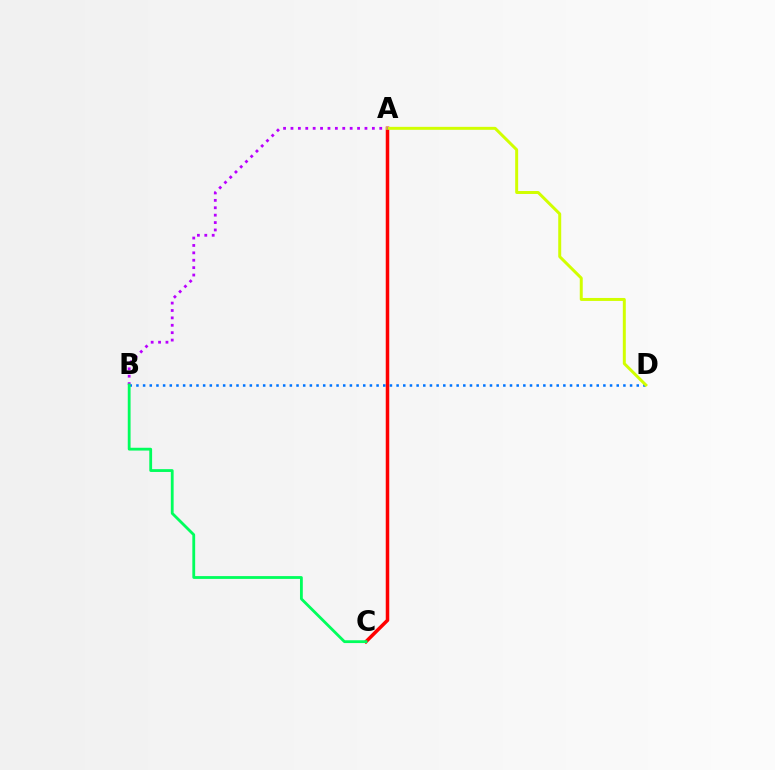{('A', 'C'): [{'color': '#ff0000', 'line_style': 'solid', 'thickness': 2.53}], ('B', 'D'): [{'color': '#0074ff', 'line_style': 'dotted', 'thickness': 1.81}], ('A', 'D'): [{'color': '#d1ff00', 'line_style': 'solid', 'thickness': 2.14}], ('A', 'B'): [{'color': '#b900ff', 'line_style': 'dotted', 'thickness': 2.01}], ('B', 'C'): [{'color': '#00ff5c', 'line_style': 'solid', 'thickness': 2.02}]}